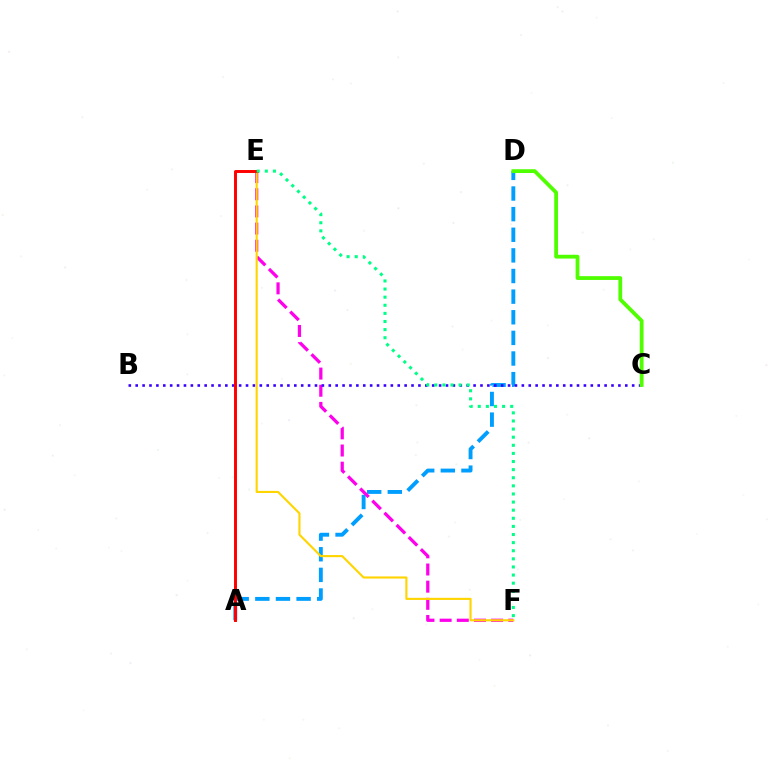{('A', 'D'): [{'color': '#009eff', 'line_style': 'dashed', 'thickness': 2.8}], ('E', 'F'): [{'color': '#ff00ed', 'line_style': 'dashed', 'thickness': 2.33}, {'color': '#ffd500', 'line_style': 'solid', 'thickness': 1.53}, {'color': '#00ff86', 'line_style': 'dotted', 'thickness': 2.2}], ('B', 'C'): [{'color': '#3700ff', 'line_style': 'dotted', 'thickness': 1.87}], ('C', 'D'): [{'color': '#4fff00', 'line_style': 'solid', 'thickness': 2.72}], ('A', 'E'): [{'color': '#ff0000', 'line_style': 'solid', 'thickness': 2.12}]}